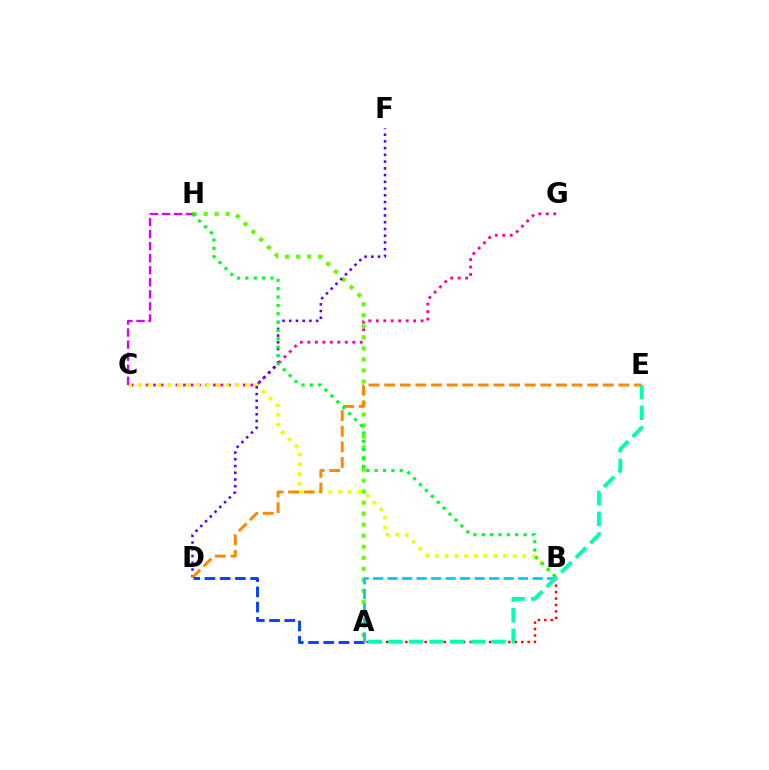{('C', 'G'): [{'color': '#ff00a0', 'line_style': 'dotted', 'thickness': 2.03}], ('A', 'H'): [{'color': '#66ff00', 'line_style': 'dotted', 'thickness': 2.99}], ('B', 'C'): [{'color': '#eeff00', 'line_style': 'dotted', 'thickness': 2.64}], ('C', 'H'): [{'color': '#d600ff', 'line_style': 'dashed', 'thickness': 1.64}], ('D', 'F'): [{'color': '#4f00ff', 'line_style': 'dotted', 'thickness': 1.83}], ('A', 'B'): [{'color': '#ff0000', 'line_style': 'dotted', 'thickness': 1.75}, {'color': '#00c7ff', 'line_style': 'dashed', 'thickness': 1.97}], ('D', 'E'): [{'color': '#ff8800', 'line_style': 'dashed', 'thickness': 2.12}], ('A', 'D'): [{'color': '#003fff', 'line_style': 'dashed', 'thickness': 2.07}], ('B', 'H'): [{'color': '#00ff27', 'line_style': 'dotted', 'thickness': 2.27}], ('A', 'E'): [{'color': '#00ffaf', 'line_style': 'dashed', 'thickness': 2.8}]}